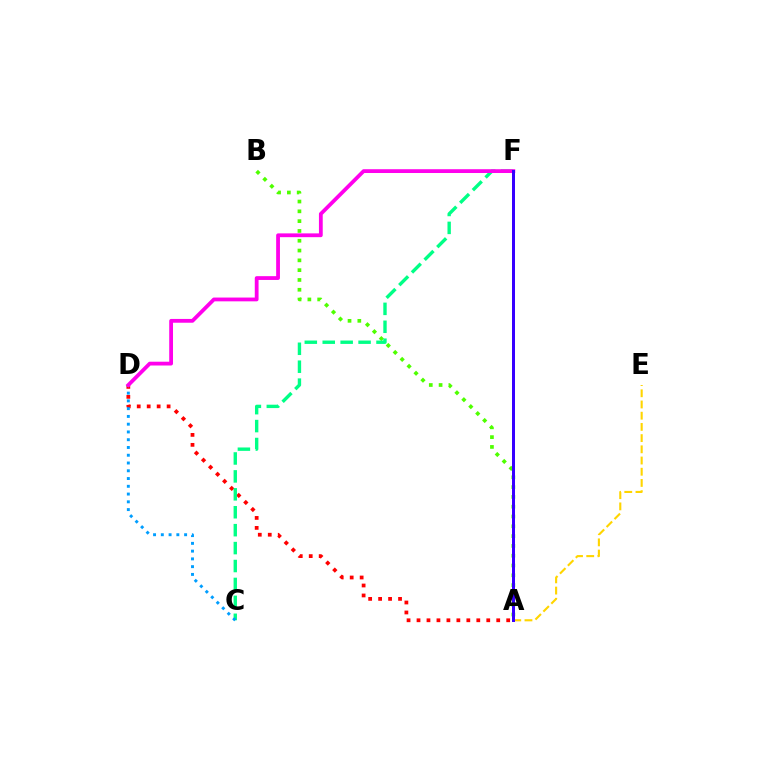{('A', 'D'): [{'color': '#ff0000', 'line_style': 'dotted', 'thickness': 2.71}], ('A', 'B'): [{'color': '#4fff00', 'line_style': 'dotted', 'thickness': 2.66}], ('C', 'F'): [{'color': '#00ff86', 'line_style': 'dashed', 'thickness': 2.44}], ('C', 'D'): [{'color': '#009eff', 'line_style': 'dotted', 'thickness': 2.11}], ('A', 'E'): [{'color': '#ffd500', 'line_style': 'dashed', 'thickness': 1.52}], ('D', 'F'): [{'color': '#ff00ed', 'line_style': 'solid', 'thickness': 2.73}], ('A', 'F'): [{'color': '#3700ff', 'line_style': 'solid', 'thickness': 2.16}]}